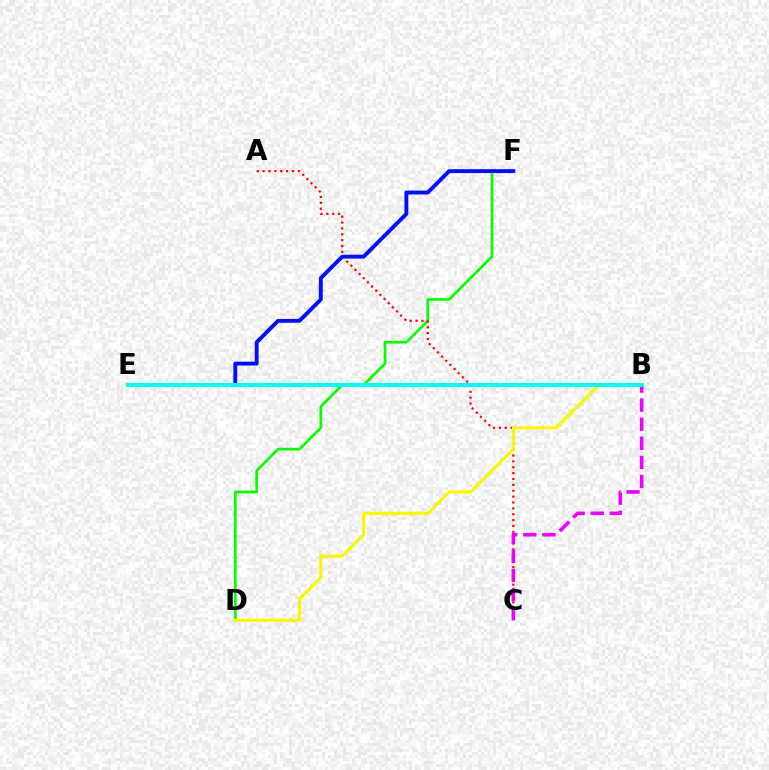{('D', 'F'): [{'color': '#08ff00', 'line_style': 'solid', 'thickness': 1.94}], ('A', 'C'): [{'color': '#ff0000', 'line_style': 'dotted', 'thickness': 1.6}], ('B', 'C'): [{'color': '#ee00ff', 'line_style': 'dashed', 'thickness': 2.59}], ('E', 'F'): [{'color': '#0010ff', 'line_style': 'solid', 'thickness': 2.8}], ('B', 'D'): [{'color': '#fcf500', 'line_style': 'solid', 'thickness': 2.24}], ('B', 'E'): [{'color': '#00fff6', 'line_style': 'solid', 'thickness': 2.91}]}